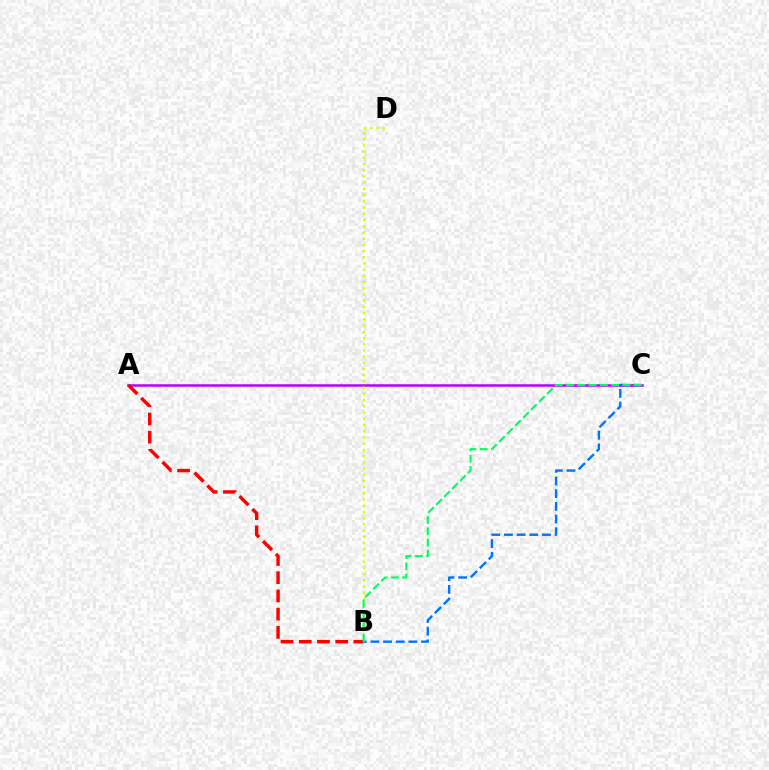{('A', 'C'): [{'color': '#b900ff', 'line_style': 'solid', 'thickness': 1.81}], ('B', 'C'): [{'color': '#0074ff', 'line_style': 'dashed', 'thickness': 1.72}, {'color': '#00ff5c', 'line_style': 'dashed', 'thickness': 1.53}], ('B', 'D'): [{'color': '#d1ff00', 'line_style': 'dotted', 'thickness': 1.69}], ('A', 'B'): [{'color': '#ff0000', 'line_style': 'dashed', 'thickness': 2.48}]}